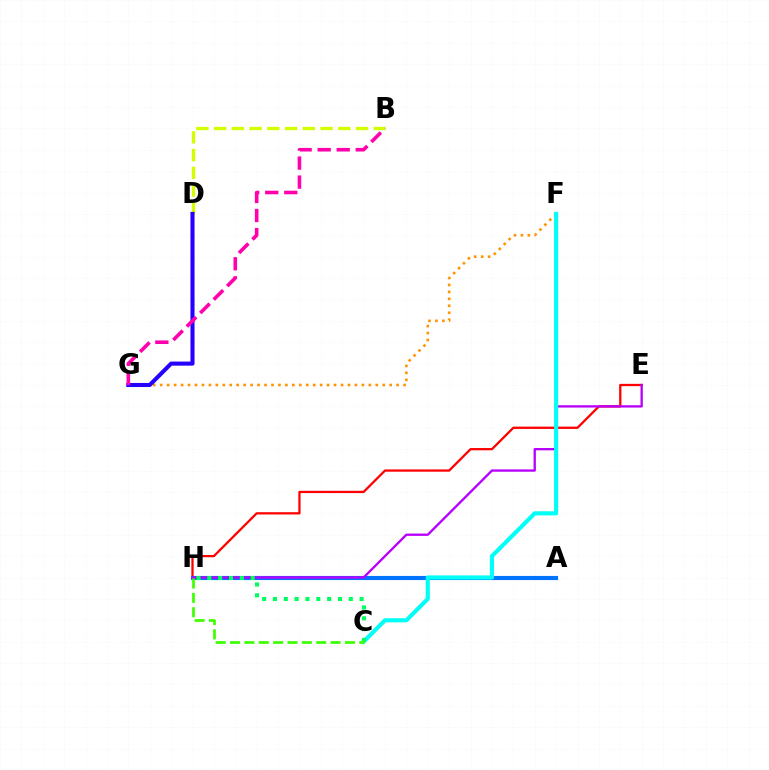{('F', 'G'): [{'color': '#ff9400', 'line_style': 'dotted', 'thickness': 1.89}], ('E', 'H'): [{'color': '#ff0000', 'line_style': 'solid', 'thickness': 1.64}, {'color': '#b900ff', 'line_style': 'solid', 'thickness': 1.68}], ('A', 'H'): [{'color': '#0074ff', 'line_style': 'solid', 'thickness': 2.97}], ('B', 'D'): [{'color': '#d1ff00', 'line_style': 'dashed', 'thickness': 2.41}], ('D', 'G'): [{'color': '#2500ff', 'line_style': 'solid', 'thickness': 2.94}], ('C', 'F'): [{'color': '#00fff6', 'line_style': 'solid', 'thickness': 2.97}], ('C', 'H'): [{'color': '#00ff5c', 'line_style': 'dotted', 'thickness': 2.94}, {'color': '#3dff00', 'line_style': 'dashed', 'thickness': 1.95}], ('B', 'G'): [{'color': '#ff00ac', 'line_style': 'dashed', 'thickness': 2.59}]}